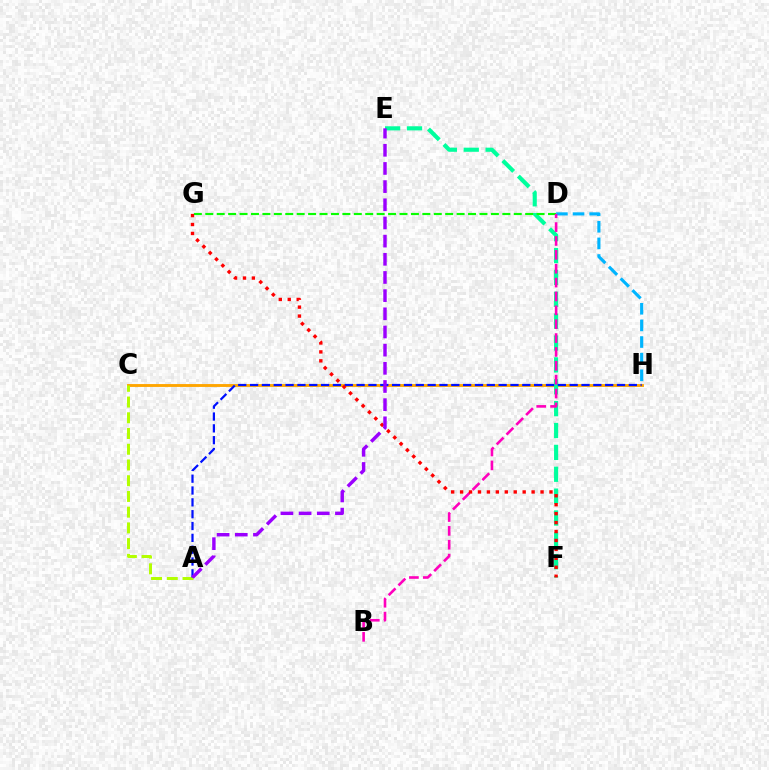{('C', 'H'): [{'color': '#ffa500', 'line_style': 'solid', 'thickness': 2.07}], ('A', 'C'): [{'color': '#b3ff00', 'line_style': 'dashed', 'thickness': 2.14}], ('E', 'F'): [{'color': '#00ff9d', 'line_style': 'dashed', 'thickness': 2.97}], ('D', 'H'): [{'color': '#00b5ff', 'line_style': 'dashed', 'thickness': 2.26}], ('D', 'G'): [{'color': '#08ff00', 'line_style': 'dashed', 'thickness': 1.55}], ('B', 'D'): [{'color': '#ff00bd', 'line_style': 'dashed', 'thickness': 1.88}], ('A', 'H'): [{'color': '#0010ff', 'line_style': 'dashed', 'thickness': 1.61}], ('F', 'G'): [{'color': '#ff0000', 'line_style': 'dotted', 'thickness': 2.43}], ('A', 'E'): [{'color': '#9b00ff', 'line_style': 'dashed', 'thickness': 2.47}]}